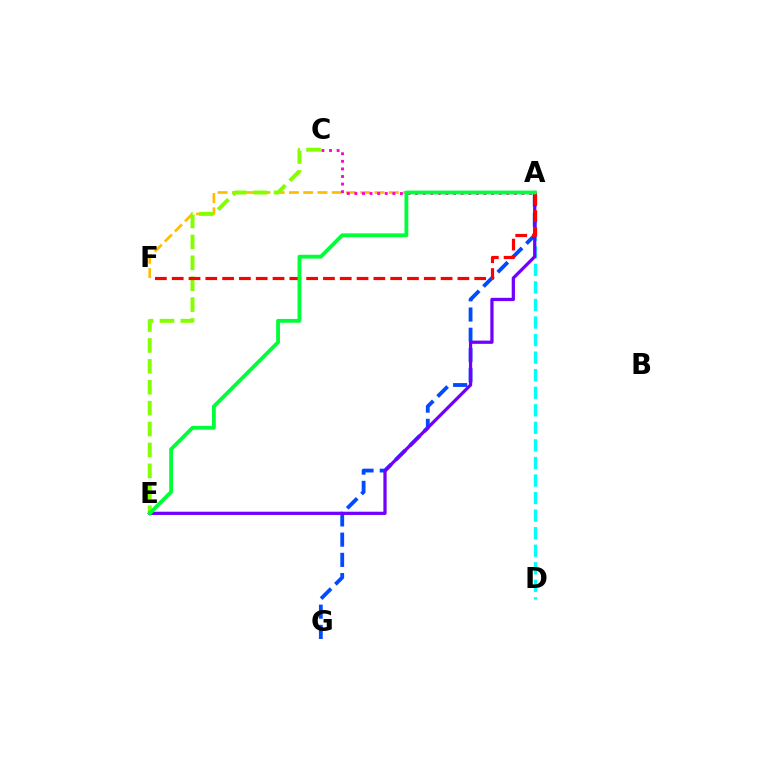{('A', 'F'): [{'color': '#ffbd00', 'line_style': 'dashed', 'thickness': 1.94}, {'color': '#ff0000', 'line_style': 'dashed', 'thickness': 2.28}], ('A', 'D'): [{'color': '#00fff6', 'line_style': 'dashed', 'thickness': 2.38}], ('C', 'E'): [{'color': '#84ff00', 'line_style': 'dashed', 'thickness': 2.84}], ('A', 'G'): [{'color': '#004bff', 'line_style': 'dashed', 'thickness': 2.75}], ('A', 'C'): [{'color': '#ff00cf', 'line_style': 'dotted', 'thickness': 2.06}], ('A', 'E'): [{'color': '#7200ff', 'line_style': 'solid', 'thickness': 2.33}, {'color': '#00ff39', 'line_style': 'solid', 'thickness': 2.76}]}